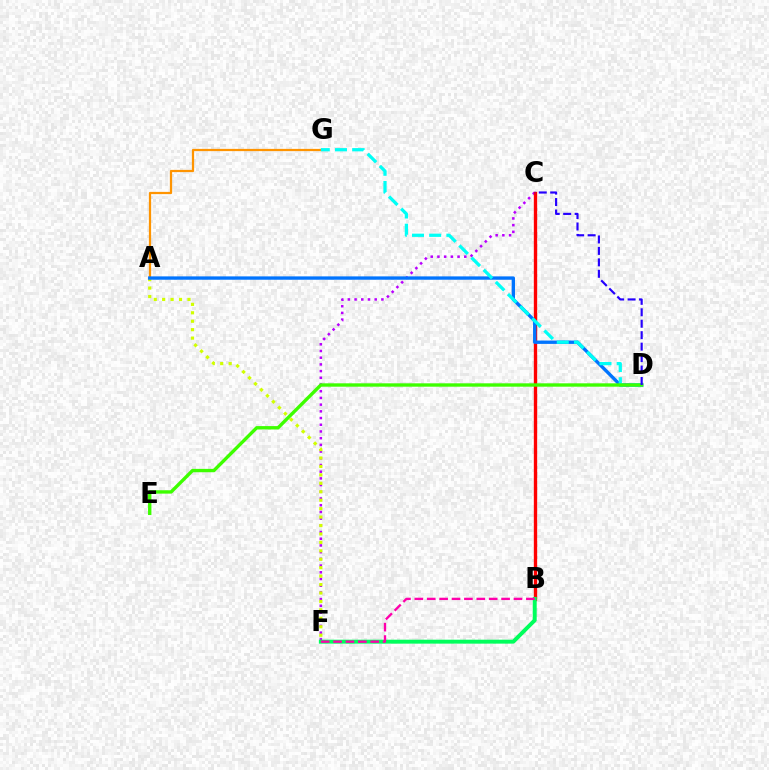{('A', 'G'): [{'color': '#ff9400', 'line_style': 'solid', 'thickness': 1.62}], ('C', 'F'): [{'color': '#b900ff', 'line_style': 'dotted', 'thickness': 1.82}], ('B', 'C'): [{'color': '#ff0000', 'line_style': 'solid', 'thickness': 2.41}], ('A', 'F'): [{'color': '#d1ff00', 'line_style': 'dotted', 'thickness': 2.29}], ('B', 'F'): [{'color': '#00ff5c', 'line_style': 'solid', 'thickness': 2.83}, {'color': '#ff00ac', 'line_style': 'dashed', 'thickness': 1.68}], ('A', 'D'): [{'color': '#0074ff', 'line_style': 'solid', 'thickness': 2.41}], ('D', 'G'): [{'color': '#00fff6', 'line_style': 'dashed', 'thickness': 2.34}], ('D', 'E'): [{'color': '#3dff00', 'line_style': 'solid', 'thickness': 2.43}], ('C', 'D'): [{'color': '#2500ff', 'line_style': 'dashed', 'thickness': 1.56}]}